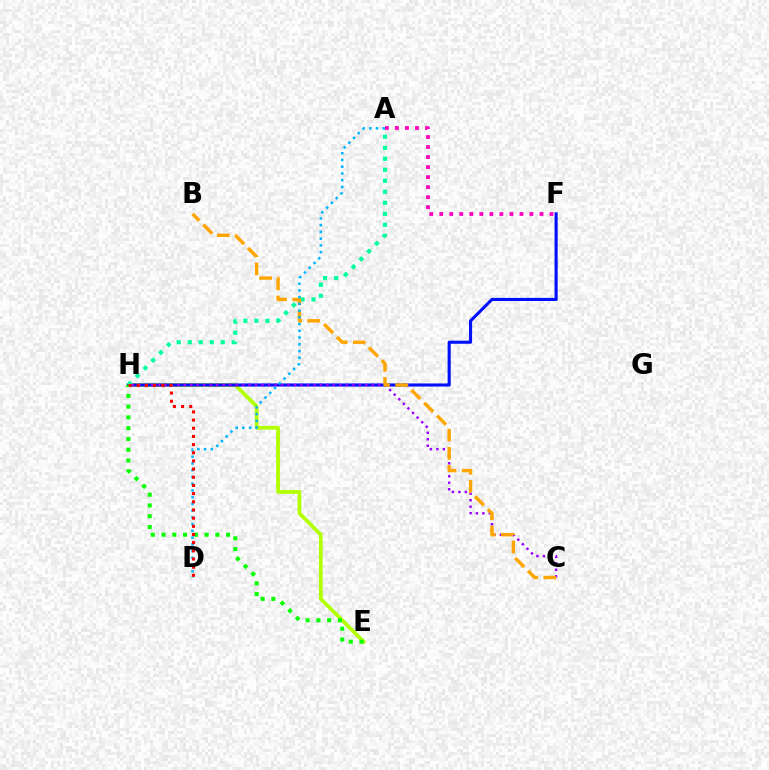{('E', 'H'): [{'color': '#b3ff00', 'line_style': 'solid', 'thickness': 2.69}, {'color': '#08ff00', 'line_style': 'dotted', 'thickness': 2.93}], ('F', 'H'): [{'color': '#0010ff', 'line_style': 'solid', 'thickness': 2.23}], ('A', 'F'): [{'color': '#ff00bd', 'line_style': 'dotted', 'thickness': 2.72}], ('A', 'H'): [{'color': '#00ff9d', 'line_style': 'dotted', 'thickness': 2.99}], ('C', 'H'): [{'color': '#9b00ff', 'line_style': 'dotted', 'thickness': 1.76}], ('B', 'C'): [{'color': '#ffa500', 'line_style': 'dashed', 'thickness': 2.47}], ('A', 'D'): [{'color': '#00b5ff', 'line_style': 'dotted', 'thickness': 1.83}], ('D', 'H'): [{'color': '#ff0000', 'line_style': 'dotted', 'thickness': 2.22}]}